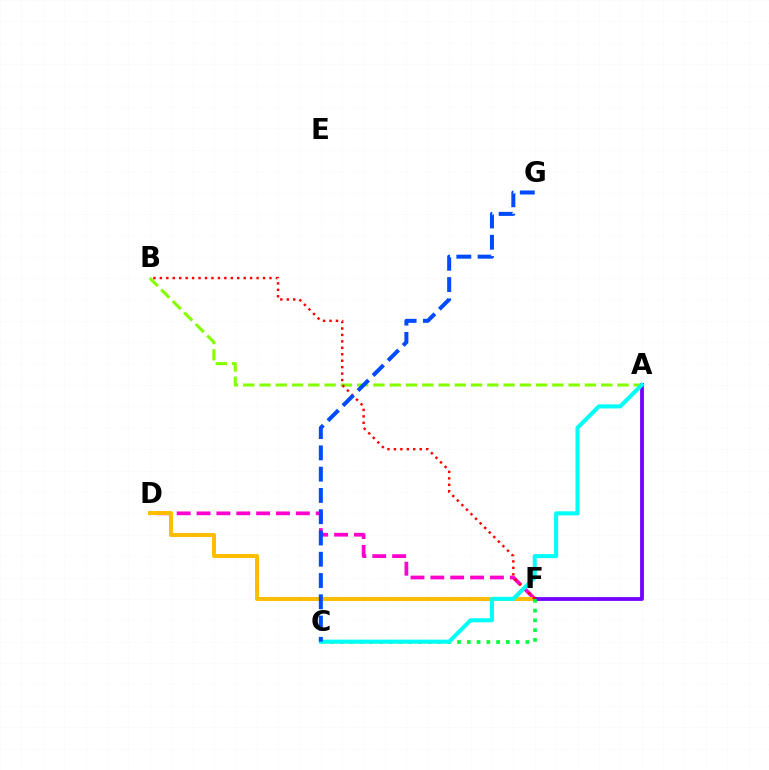{('A', 'B'): [{'color': '#84ff00', 'line_style': 'dashed', 'thickness': 2.21}], ('D', 'F'): [{'color': '#ff00cf', 'line_style': 'dashed', 'thickness': 2.7}, {'color': '#ffbd00', 'line_style': 'solid', 'thickness': 2.9}], ('A', 'F'): [{'color': '#7200ff', 'line_style': 'solid', 'thickness': 2.73}], ('B', 'F'): [{'color': '#ff0000', 'line_style': 'dotted', 'thickness': 1.75}], ('C', 'F'): [{'color': '#00ff39', 'line_style': 'dotted', 'thickness': 2.65}], ('A', 'C'): [{'color': '#00fff6', 'line_style': 'solid', 'thickness': 2.92}], ('C', 'G'): [{'color': '#004bff', 'line_style': 'dashed', 'thickness': 2.89}]}